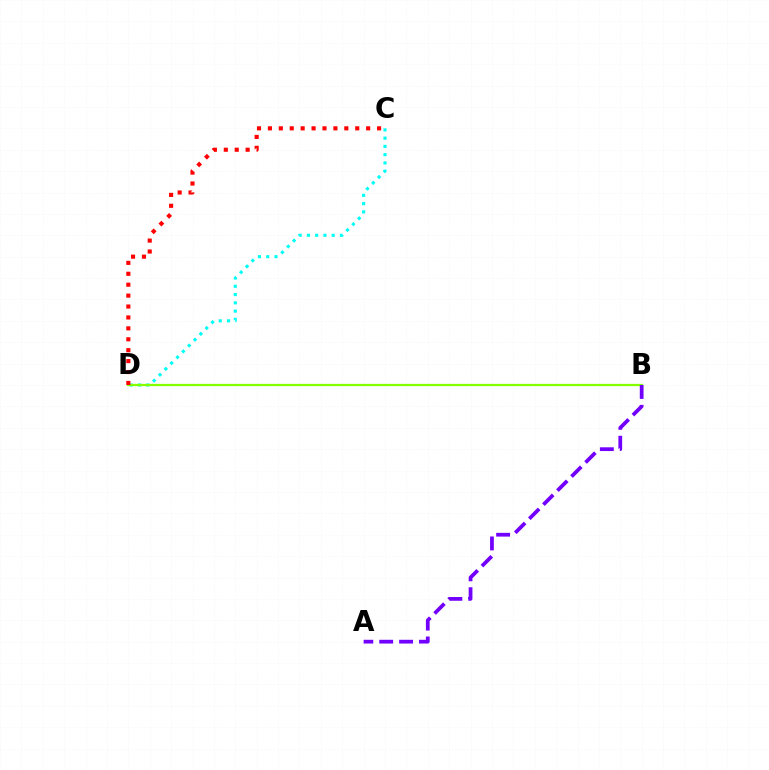{('C', 'D'): [{'color': '#00fff6', 'line_style': 'dotted', 'thickness': 2.24}, {'color': '#ff0000', 'line_style': 'dotted', 'thickness': 2.97}], ('B', 'D'): [{'color': '#84ff00', 'line_style': 'solid', 'thickness': 1.64}], ('A', 'B'): [{'color': '#7200ff', 'line_style': 'dashed', 'thickness': 2.7}]}